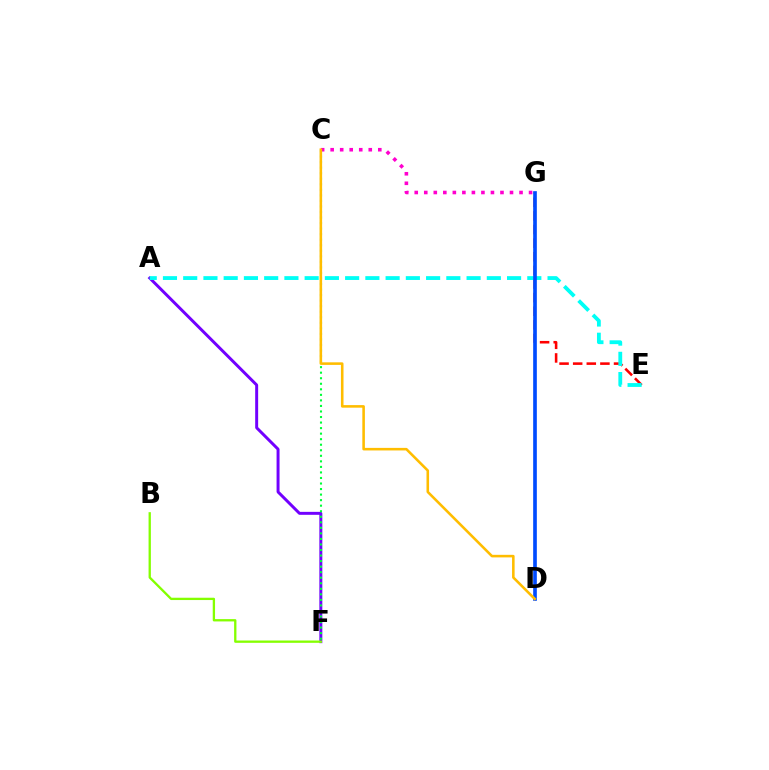{('C', 'G'): [{'color': '#ff00cf', 'line_style': 'dotted', 'thickness': 2.59}], ('A', 'F'): [{'color': '#7200ff', 'line_style': 'solid', 'thickness': 2.13}], ('C', 'F'): [{'color': '#00ff39', 'line_style': 'dotted', 'thickness': 1.51}], ('E', 'G'): [{'color': '#ff0000', 'line_style': 'dashed', 'thickness': 1.85}], ('A', 'E'): [{'color': '#00fff6', 'line_style': 'dashed', 'thickness': 2.75}], ('B', 'F'): [{'color': '#84ff00', 'line_style': 'solid', 'thickness': 1.67}], ('D', 'G'): [{'color': '#004bff', 'line_style': 'solid', 'thickness': 2.64}], ('C', 'D'): [{'color': '#ffbd00', 'line_style': 'solid', 'thickness': 1.85}]}